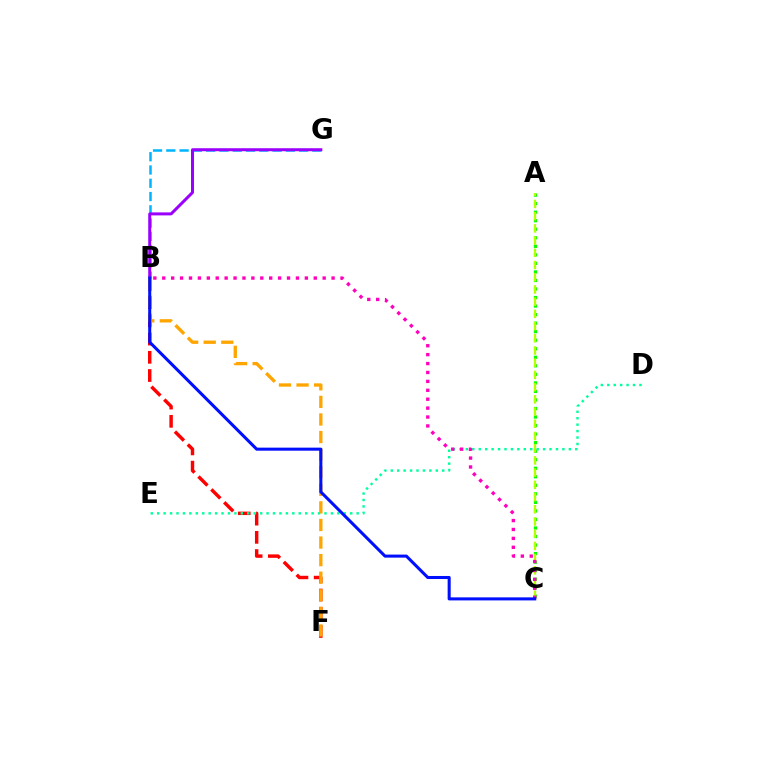{('B', 'G'): [{'color': '#00b5ff', 'line_style': 'dashed', 'thickness': 1.8}, {'color': '#9b00ff', 'line_style': 'solid', 'thickness': 2.16}], ('B', 'F'): [{'color': '#ff0000', 'line_style': 'dashed', 'thickness': 2.48}, {'color': '#ffa500', 'line_style': 'dashed', 'thickness': 2.39}], ('A', 'C'): [{'color': '#08ff00', 'line_style': 'dotted', 'thickness': 2.32}, {'color': '#b3ff00', 'line_style': 'dashed', 'thickness': 1.66}], ('D', 'E'): [{'color': '#00ff9d', 'line_style': 'dotted', 'thickness': 1.75}], ('B', 'C'): [{'color': '#ff00bd', 'line_style': 'dotted', 'thickness': 2.42}, {'color': '#0010ff', 'line_style': 'solid', 'thickness': 2.19}]}